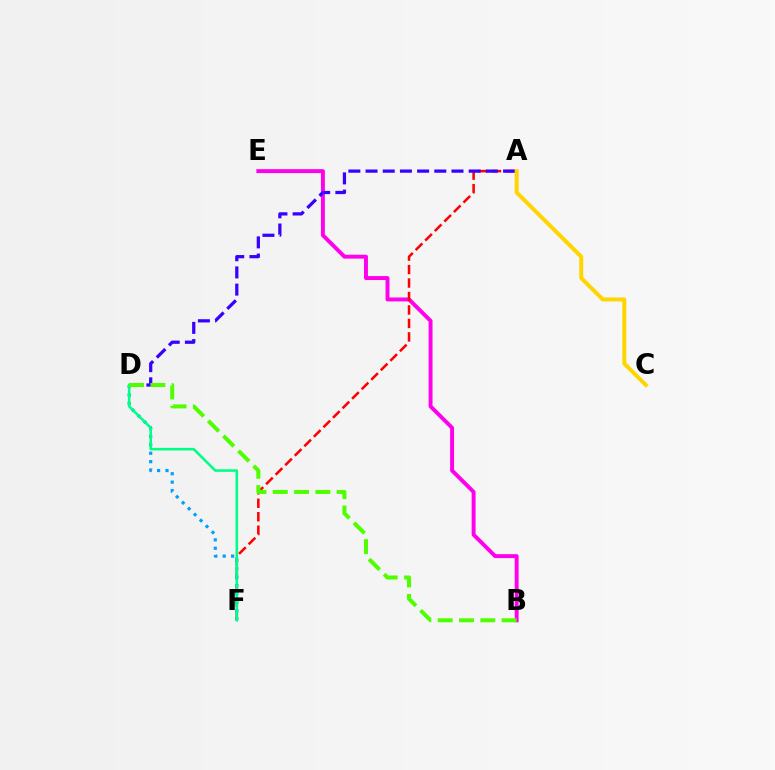{('B', 'E'): [{'color': '#ff00ed', 'line_style': 'solid', 'thickness': 2.83}], ('A', 'F'): [{'color': '#ff0000', 'line_style': 'dashed', 'thickness': 1.83}], ('D', 'F'): [{'color': '#009eff', 'line_style': 'dotted', 'thickness': 2.28}, {'color': '#00ff86', 'line_style': 'solid', 'thickness': 1.85}], ('A', 'D'): [{'color': '#3700ff', 'line_style': 'dashed', 'thickness': 2.34}], ('A', 'C'): [{'color': '#ffd500', 'line_style': 'solid', 'thickness': 2.86}], ('B', 'D'): [{'color': '#4fff00', 'line_style': 'dashed', 'thickness': 2.89}]}